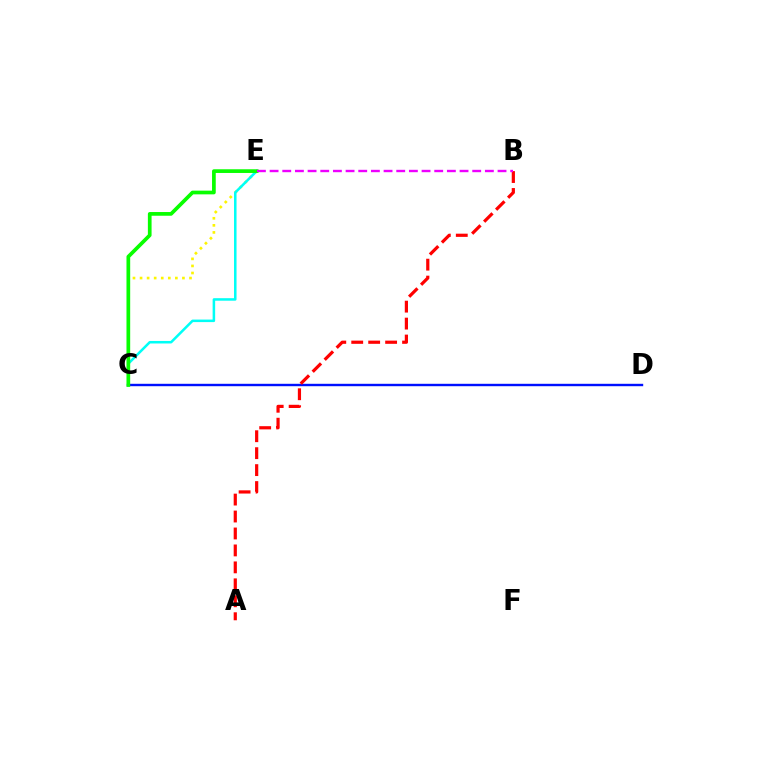{('C', 'E'): [{'color': '#fcf500', 'line_style': 'dotted', 'thickness': 1.92}, {'color': '#00fff6', 'line_style': 'solid', 'thickness': 1.82}, {'color': '#08ff00', 'line_style': 'solid', 'thickness': 2.67}], ('C', 'D'): [{'color': '#0010ff', 'line_style': 'solid', 'thickness': 1.74}], ('A', 'B'): [{'color': '#ff0000', 'line_style': 'dashed', 'thickness': 2.3}], ('B', 'E'): [{'color': '#ee00ff', 'line_style': 'dashed', 'thickness': 1.72}]}